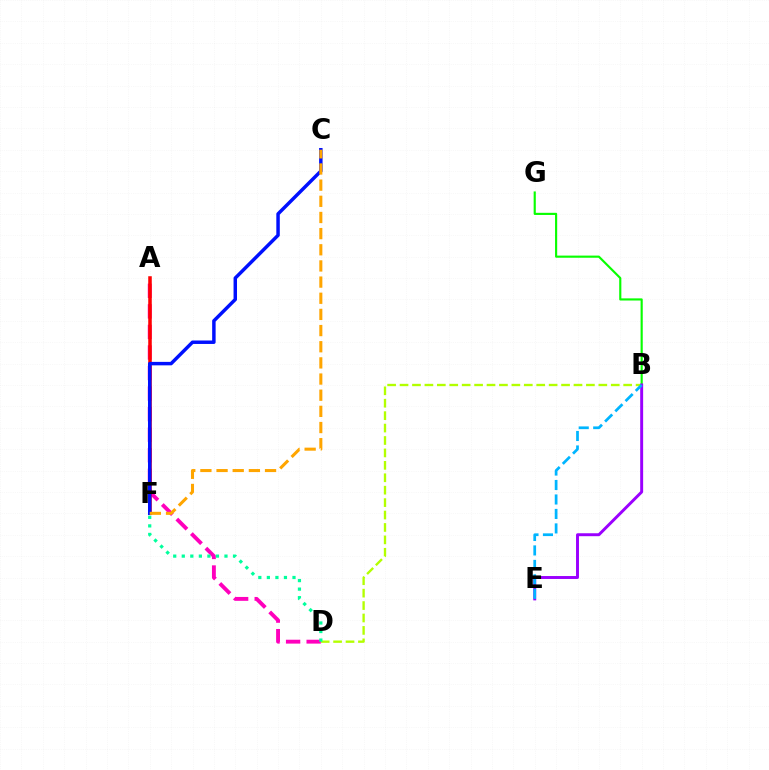{('B', 'D'): [{'color': '#b3ff00', 'line_style': 'dashed', 'thickness': 1.69}], ('B', 'G'): [{'color': '#08ff00', 'line_style': 'solid', 'thickness': 1.55}], ('A', 'D'): [{'color': '#ff00bd', 'line_style': 'dashed', 'thickness': 2.79}], ('A', 'F'): [{'color': '#ff0000', 'line_style': 'solid', 'thickness': 2.54}], ('D', 'F'): [{'color': '#00ff9d', 'line_style': 'dotted', 'thickness': 2.32}], ('C', 'F'): [{'color': '#0010ff', 'line_style': 'solid', 'thickness': 2.49}, {'color': '#ffa500', 'line_style': 'dashed', 'thickness': 2.2}], ('B', 'E'): [{'color': '#9b00ff', 'line_style': 'solid', 'thickness': 2.12}, {'color': '#00b5ff', 'line_style': 'dashed', 'thickness': 1.97}]}